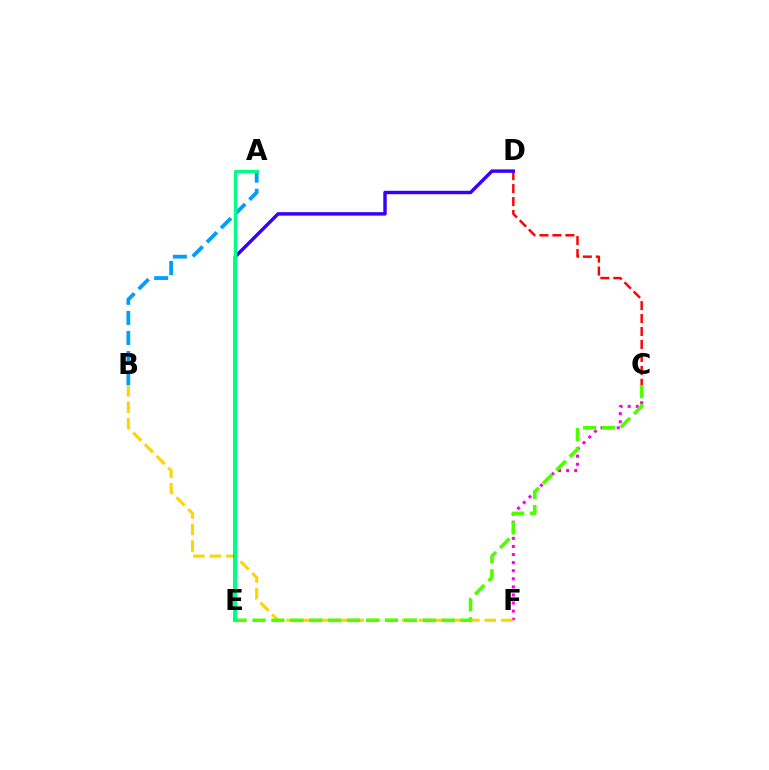{('C', 'F'): [{'color': '#ff00ed', 'line_style': 'dotted', 'thickness': 2.2}], ('B', 'F'): [{'color': '#ffd500', 'line_style': 'dashed', 'thickness': 2.25}], ('C', 'E'): [{'color': '#4fff00', 'line_style': 'dashed', 'thickness': 2.57}], ('A', 'B'): [{'color': '#009eff', 'line_style': 'dashed', 'thickness': 2.72}], ('C', 'D'): [{'color': '#ff0000', 'line_style': 'dashed', 'thickness': 1.76}], ('D', 'E'): [{'color': '#3700ff', 'line_style': 'solid', 'thickness': 2.48}], ('A', 'E'): [{'color': '#00ff86', 'line_style': 'solid', 'thickness': 2.35}]}